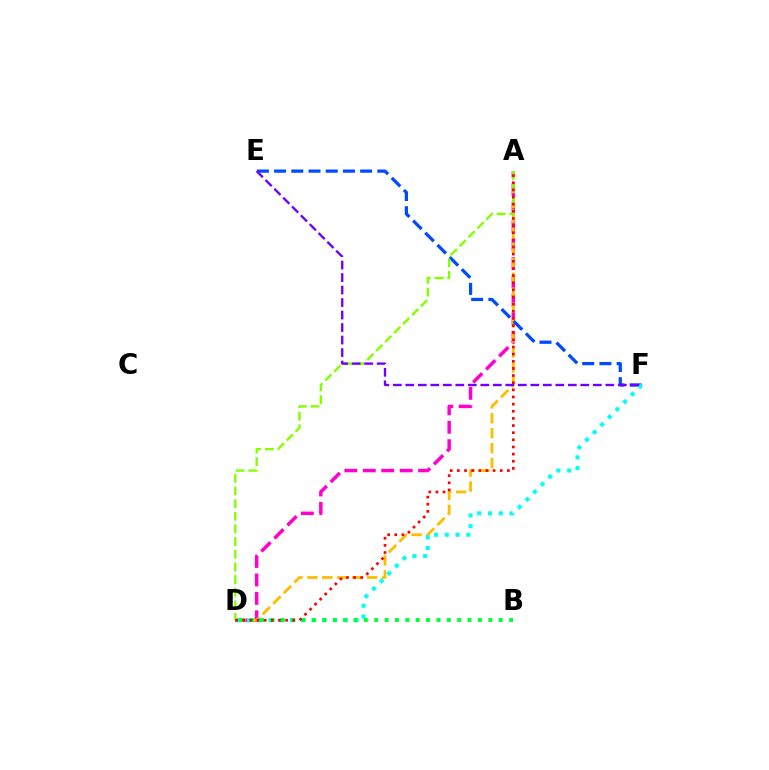{('A', 'D'): [{'color': '#ff00cf', 'line_style': 'dashed', 'thickness': 2.51}, {'color': '#ffbd00', 'line_style': 'dashed', 'thickness': 2.03}, {'color': '#84ff00', 'line_style': 'dashed', 'thickness': 1.72}, {'color': '#ff0000', 'line_style': 'dotted', 'thickness': 1.94}], ('E', 'F'): [{'color': '#004bff', 'line_style': 'dashed', 'thickness': 2.34}, {'color': '#7200ff', 'line_style': 'dashed', 'thickness': 1.7}], ('D', 'F'): [{'color': '#00fff6', 'line_style': 'dotted', 'thickness': 2.93}], ('B', 'D'): [{'color': '#00ff39', 'line_style': 'dotted', 'thickness': 2.82}]}